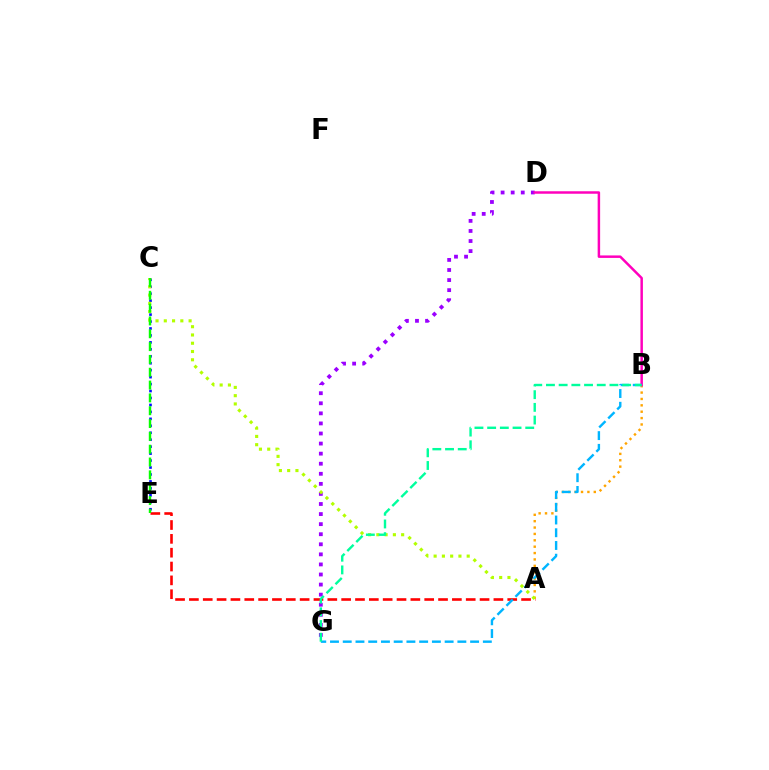{('C', 'E'): [{'color': '#0010ff', 'line_style': 'dotted', 'thickness': 1.89}, {'color': '#08ff00', 'line_style': 'dashed', 'thickness': 1.74}], ('A', 'E'): [{'color': '#ff0000', 'line_style': 'dashed', 'thickness': 1.88}], ('D', 'G'): [{'color': '#9b00ff', 'line_style': 'dotted', 'thickness': 2.74}], ('A', 'B'): [{'color': '#ffa500', 'line_style': 'dotted', 'thickness': 1.73}], ('B', 'D'): [{'color': '#ff00bd', 'line_style': 'solid', 'thickness': 1.79}], ('A', 'C'): [{'color': '#b3ff00', 'line_style': 'dotted', 'thickness': 2.25}], ('B', 'G'): [{'color': '#00b5ff', 'line_style': 'dashed', 'thickness': 1.73}, {'color': '#00ff9d', 'line_style': 'dashed', 'thickness': 1.73}]}